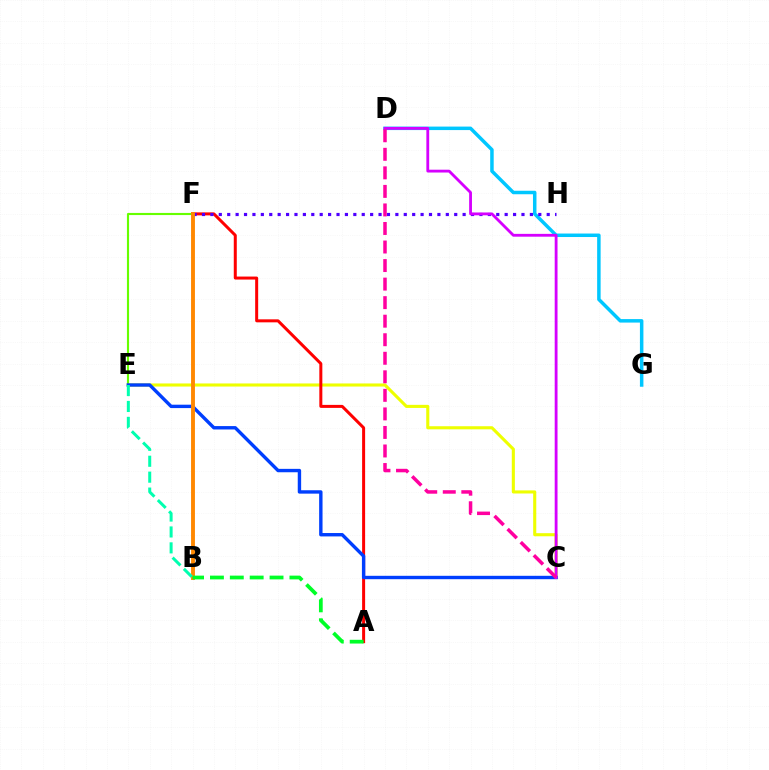{('C', 'E'): [{'color': '#eeff00', 'line_style': 'solid', 'thickness': 2.23}, {'color': '#003fff', 'line_style': 'solid', 'thickness': 2.44}], ('E', 'F'): [{'color': '#66ff00', 'line_style': 'solid', 'thickness': 1.53}], ('D', 'G'): [{'color': '#00c7ff', 'line_style': 'solid', 'thickness': 2.51}], ('A', 'F'): [{'color': '#ff0000', 'line_style': 'solid', 'thickness': 2.16}], ('F', 'H'): [{'color': '#4f00ff', 'line_style': 'dotted', 'thickness': 2.28}], ('C', 'D'): [{'color': '#d600ff', 'line_style': 'solid', 'thickness': 2.03}, {'color': '#ff00a0', 'line_style': 'dashed', 'thickness': 2.52}], ('B', 'F'): [{'color': '#ff8800', 'line_style': 'solid', 'thickness': 2.79}], ('A', 'B'): [{'color': '#00ff27', 'line_style': 'dashed', 'thickness': 2.7}], ('B', 'E'): [{'color': '#00ffaf', 'line_style': 'dashed', 'thickness': 2.16}]}